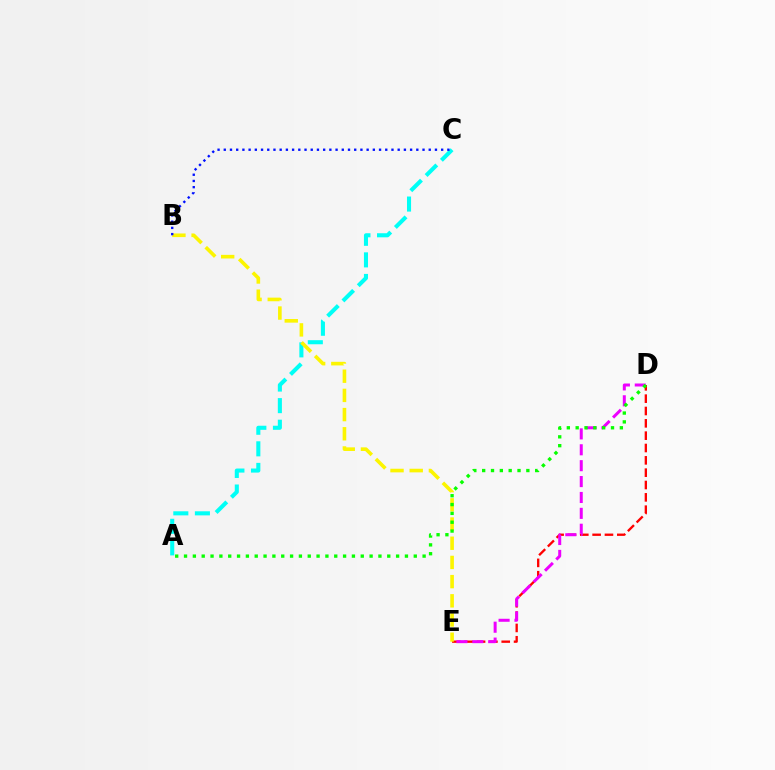{('D', 'E'): [{'color': '#ff0000', 'line_style': 'dashed', 'thickness': 1.68}, {'color': '#ee00ff', 'line_style': 'dashed', 'thickness': 2.16}], ('A', 'C'): [{'color': '#00fff6', 'line_style': 'dashed', 'thickness': 2.93}], ('B', 'E'): [{'color': '#fcf500', 'line_style': 'dashed', 'thickness': 2.61}], ('A', 'D'): [{'color': '#08ff00', 'line_style': 'dotted', 'thickness': 2.4}], ('B', 'C'): [{'color': '#0010ff', 'line_style': 'dotted', 'thickness': 1.69}]}